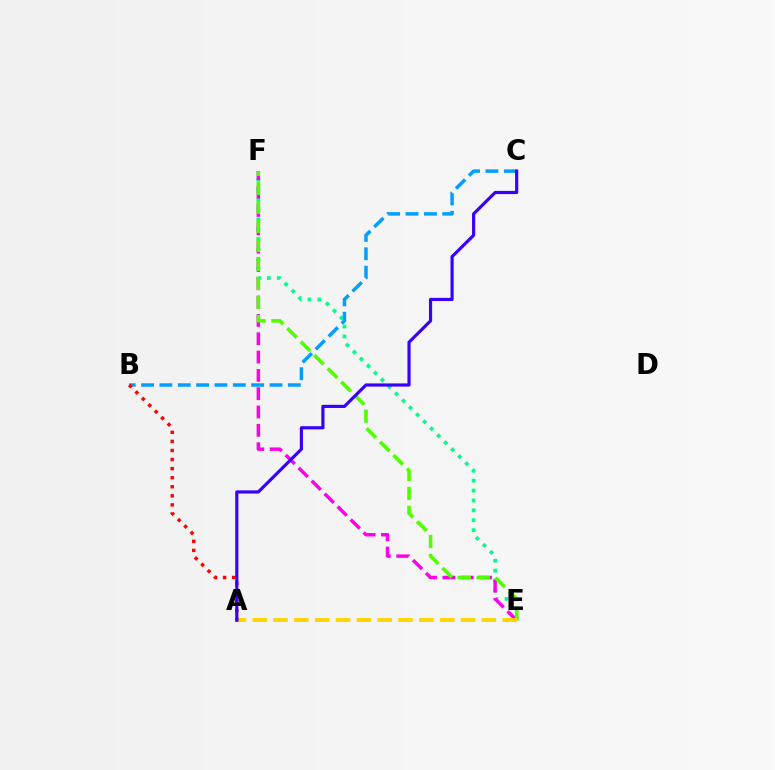{('E', 'F'): [{'color': '#00ff86', 'line_style': 'dotted', 'thickness': 2.69}, {'color': '#ff00ed', 'line_style': 'dashed', 'thickness': 2.49}, {'color': '#4fff00', 'line_style': 'dashed', 'thickness': 2.58}], ('B', 'C'): [{'color': '#009eff', 'line_style': 'dashed', 'thickness': 2.49}], ('A', 'E'): [{'color': '#ffd500', 'line_style': 'dashed', 'thickness': 2.83}], ('A', 'B'): [{'color': '#ff0000', 'line_style': 'dotted', 'thickness': 2.47}], ('A', 'C'): [{'color': '#3700ff', 'line_style': 'solid', 'thickness': 2.28}]}